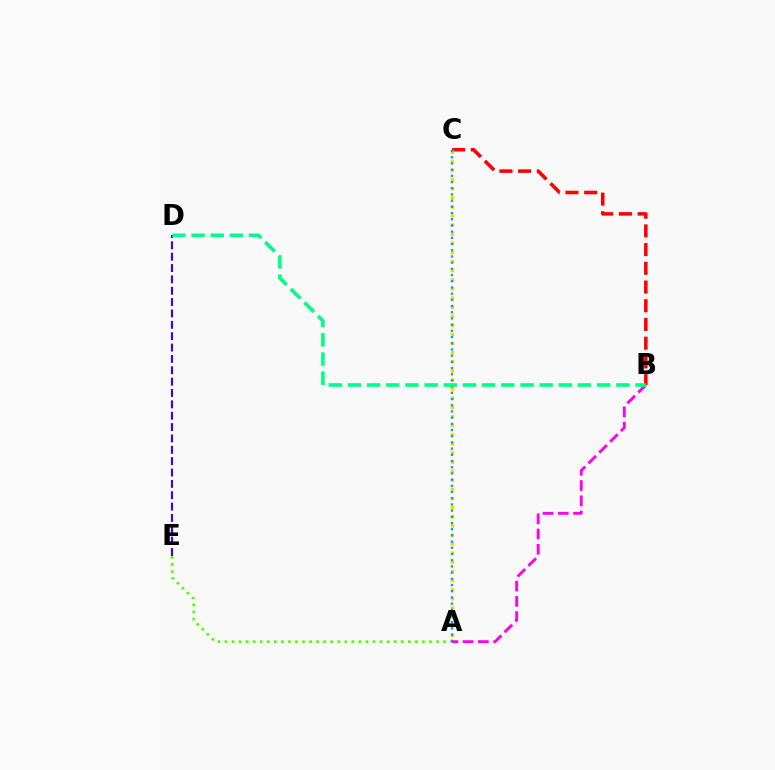{('A', 'E'): [{'color': '#4fff00', 'line_style': 'dotted', 'thickness': 1.92}], ('D', 'E'): [{'color': '#3700ff', 'line_style': 'dashed', 'thickness': 1.54}], ('B', 'C'): [{'color': '#ff0000', 'line_style': 'dashed', 'thickness': 2.54}], ('A', 'C'): [{'color': '#ffd500', 'line_style': 'dotted', 'thickness': 2.48}, {'color': '#009eff', 'line_style': 'dotted', 'thickness': 1.68}], ('A', 'B'): [{'color': '#ff00ed', 'line_style': 'dashed', 'thickness': 2.07}], ('B', 'D'): [{'color': '#00ff86', 'line_style': 'dashed', 'thickness': 2.6}]}